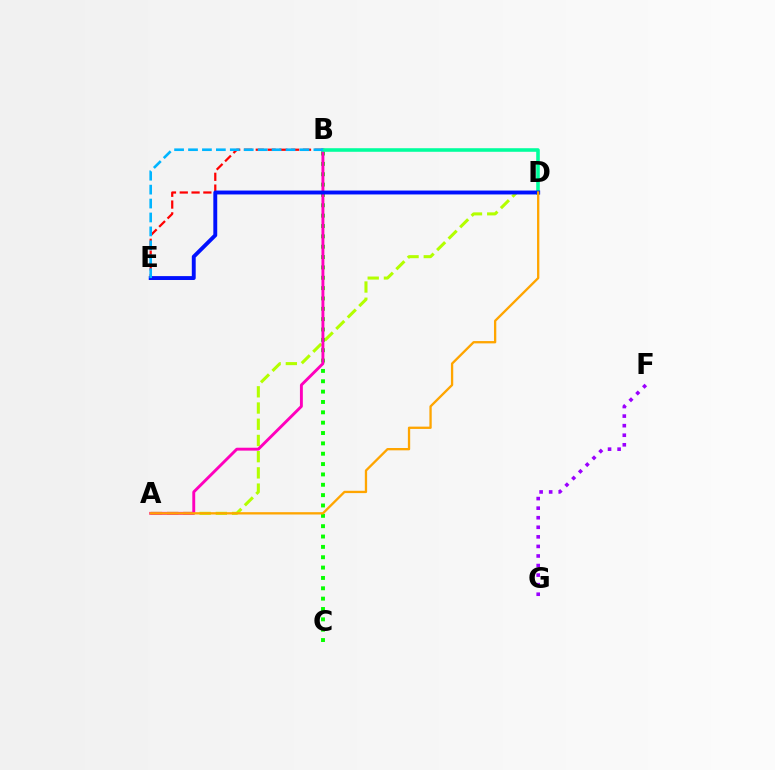{('A', 'D'): [{'color': '#b3ff00', 'line_style': 'dashed', 'thickness': 2.2}, {'color': '#ffa500', 'line_style': 'solid', 'thickness': 1.67}], ('B', 'E'): [{'color': '#ff0000', 'line_style': 'dashed', 'thickness': 1.6}, {'color': '#00b5ff', 'line_style': 'dashed', 'thickness': 1.89}], ('B', 'C'): [{'color': '#08ff00', 'line_style': 'dotted', 'thickness': 2.81}], ('A', 'B'): [{'color': '#ff00bd', 'line_style': 'solid', 'thickness': 2.09}], ('B', 'D'): [{'color': '#00ff9d', 'line_style': 'solid', 'thickness': 2.57}], ('D', 'E'): [{'color': '#0010ff', 'line_style': 'solid', 'thickness': 2.8}], ('F', 'G'): [{'color': '#9b00ff', 'line_style': 'dotted', 'thickness': 2.6}]}